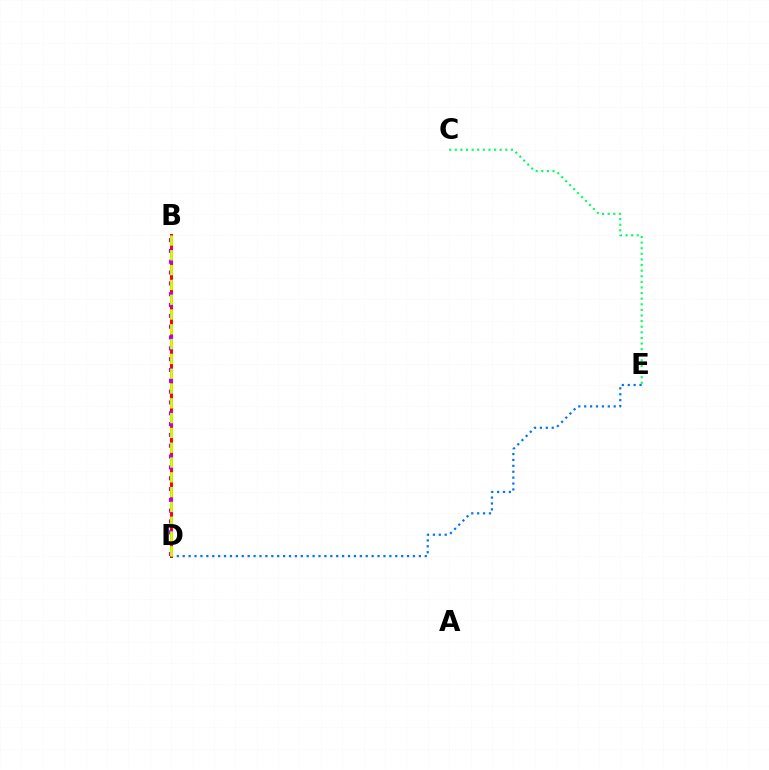{('B', 'D'): [{'color': '#ff0000', 'line_style': 'solid', 'thickness': 2.12}, {'color': '#b900ff', 'line_style': 'dotted', 'thickness': 2.94}, {'color': '#d1ff00', 'line_style': 'dashed', 'thickness': 2.01}], ('D', 'E'): [{'color': '#0074ff', 'line_style': 'dotted', 'thickness': 1.6}], ('C', 'E'): [{'color': '#00ff5c', 'line_style': 'dotted', 'thickness': 1.52}]}